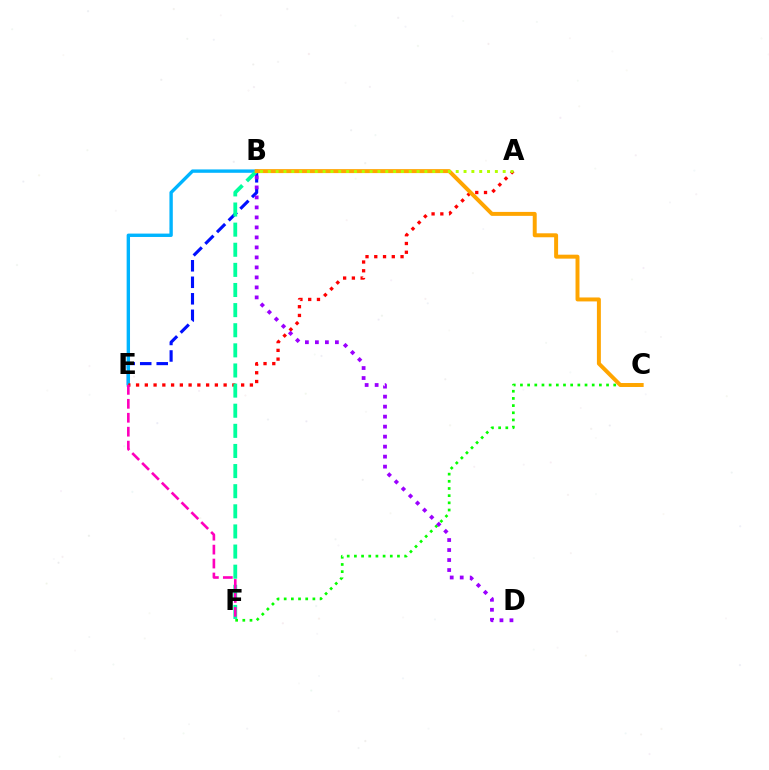{('C', 'F'): [{'color': '#08ff00', 'line_style': 'dotted', 'thickness': 1.95}], ('B', 'E'): [{'color': '#0010ff', 'line_style': 'dashed', 'thickness': 2.24}, {'color': '#00b5ff', 'line_style': 'solid', 'thickness': 2.43}], ('A', 'E'): [{'color': '#ff0000', 'line_style': 'dotted', 'thickness': 2.38}], ('B', 'F'): [{'color': '#00ff9d', 'line_style': 'dashed', 'thickness': 2.73}], ('E', 'F'): [{'color': '#ff00bd', 'line_style': 'dashed', 'thickness': 1.89}], ('B', 'C'): [{'color': '#ffa500', 'line_style': 'solid', 'thickness': 2.85}], ('B', 'D'): [{'color': '#9b00ff', 'line_style': 'dotted', 'thickness': 2.72}], ('A', 'B'): [{'color': '#b3ff00', 'line_style': 'dotted', 'thickness': 2.13}]}